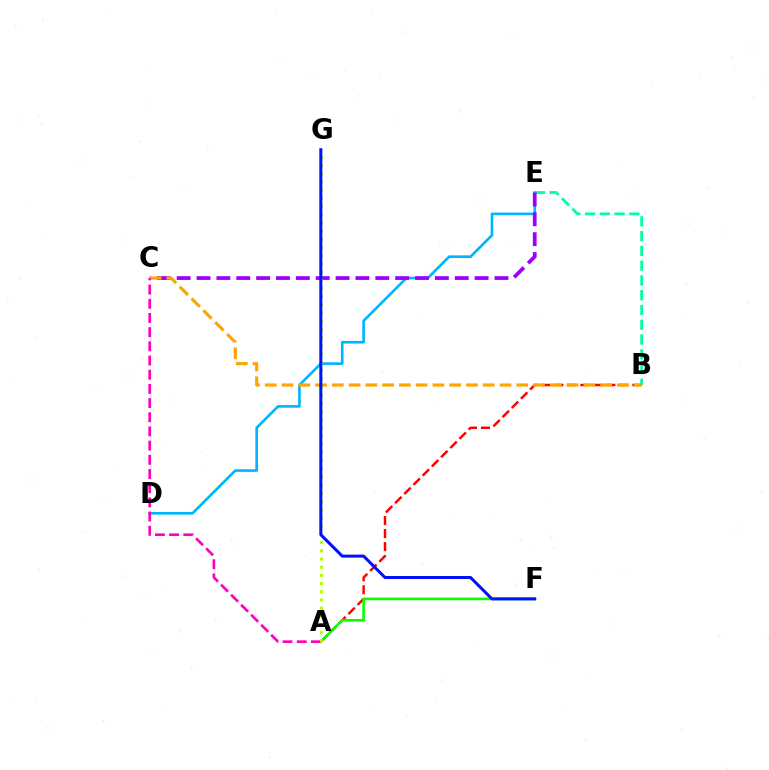{('D', 'E'): [{'color': '#00b5ff', 'line_style': 'solid', 'thickness': 1.91}], ('B', 'E'): [{'color': '#00ff9d', 'line_style': 'dashed', 'thickness': 2.01}], ('C', 'E'): [{'color': '#9b00ff', 'line_style': 'dashed', 'thickness': 2.7}], ('A', 'B'): [{'color': '#ff0000', 'line_style': 'dashed', 'thickness': 1.77}], ('A', 'F'): [{'color': '#08ff00', 'line_style': 'solid', 'thickness': 1.89}], ('B', 'C'): [{'color': '#ffa500', 'line_style': 'dashed', 'thickness': 2.28}], ('A', 'C'): [{'color': '#ff00bd', 'line_style': 'dashed', 'thickness': 1.93}], ('A', 'G'): [{'color': '#b3ff00', 'line_style': 'dotted', 'thickness': 2.23}], ('F', 'G'): [{'color': '#0010ff', 'line_style': 'solid', 'thickness': 2.18}]}